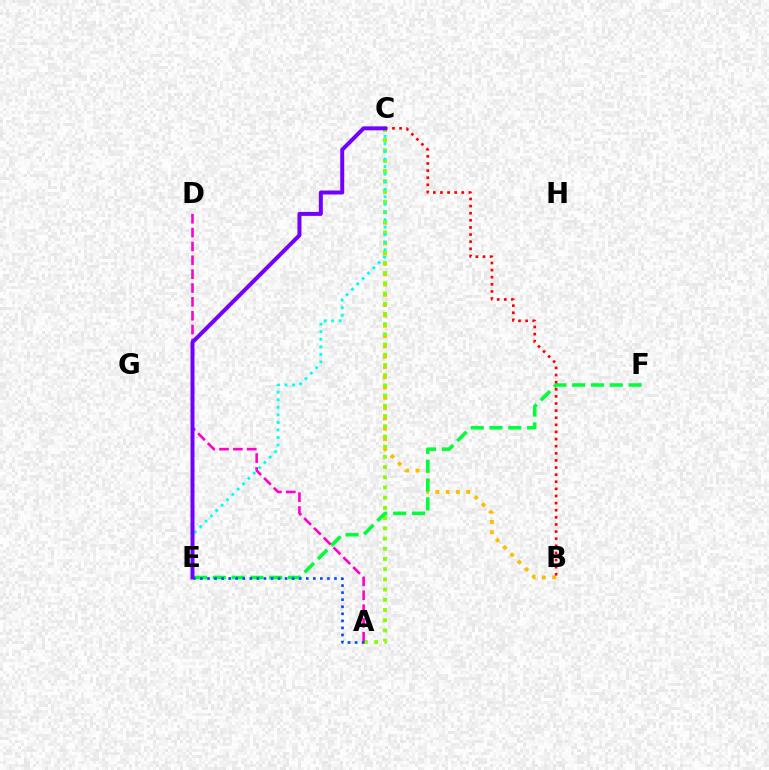{('B', 'C'): [{'color': '#ffbd00', 'line_style': 'dotted', 'thickness': 2.8}, {'color': '#ff0000', 'line_style': 'dotted', 'thickness': 1.93}], ('A', 'C'): [{'color': '#84ff00', 'line_style': 'dotted', 'thickness': 2.77}], ('E', 'F'): [{'color': '#00ff39', 'line_style': 'dashed', 'thickness': 2.56}], ('A', 'D'): [{'color': '#ff00cf', 'line_style': 'dashed', 'thickness': 1.88}], ('C', 'E'): [{'color': '#00fff6', 'line_style': 'dotted', 'thickness': 2.05}, {'color': '#7200ff', 'line_style': 'solid', 'thickness': 2.87}], ('A', 'E'): [{'color': '#004bff', 'line_style': 'dotted', 'thickness': 1.92}]}